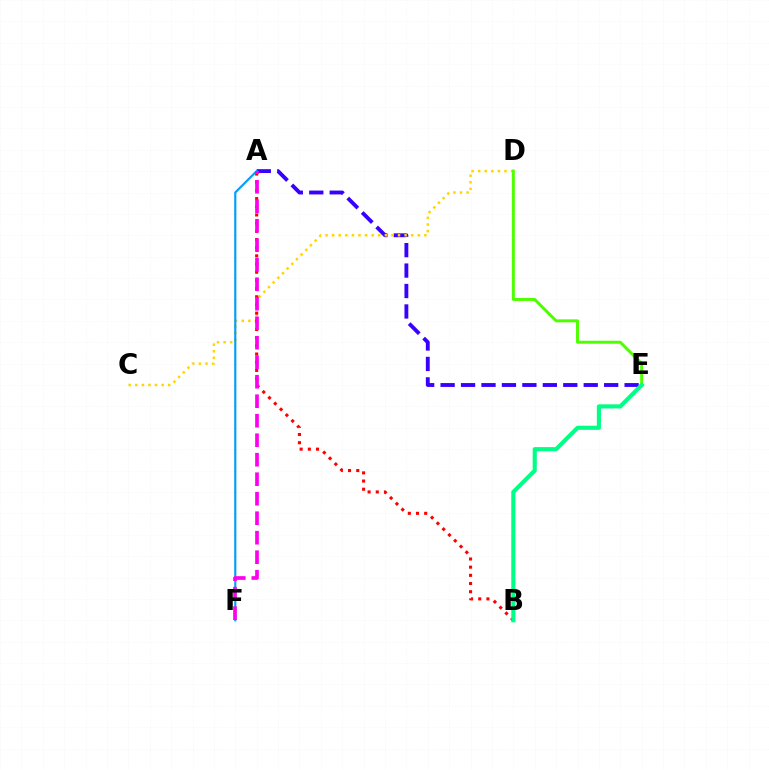{('A', 'E'): [{'color': '#3700ff', 'line_style': 'dashed', 'thickness': 2.78}], ('C', 'D'): [{'color': '#ffd500', 'line_style': 'dotted', 'thickness': 1.79}], ('A', 'F'): [{'color': '#009eff', 'line_style': 'solid', 'thickness': 1.56}, {'color': '#ff00ed', 'line_style': 'dashed', 'thickness': 2.65}], ('A', 'B'): [{'color': '#ff0000', 'line_style': 'dotted', 'thickness': 2.22}], ('D', 'E'): [{'color': '#4fff00', 'line_style': 'solid', 'thickness': 2.13}], ('B', 'E'): [{'color': '#00ff86', 'line_style': 'solid', 'thickness': 2.97}]}